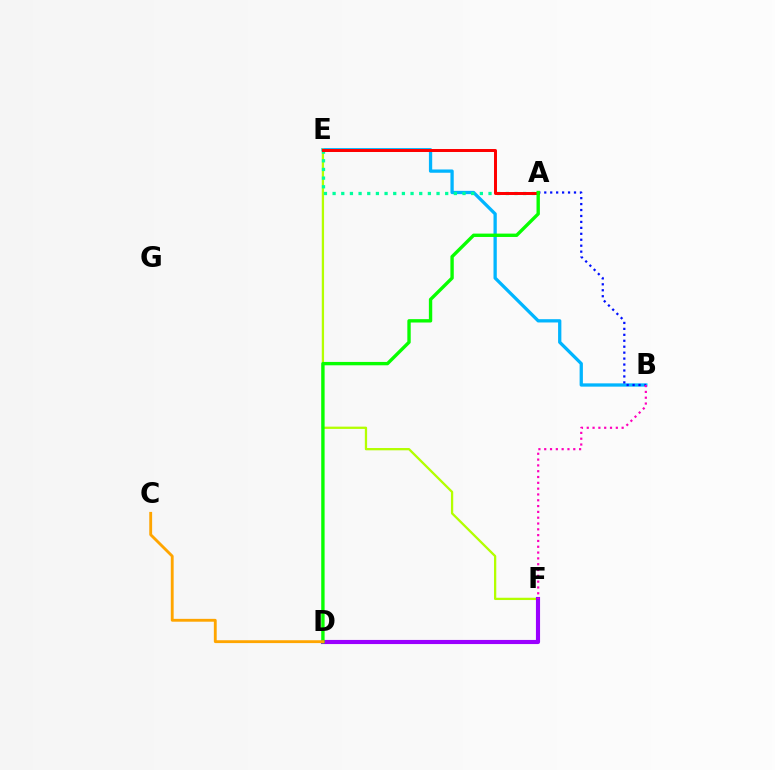{('B', 'E'): [{'color': '#00b5ff', 'line_style': 'solid', 'thickness': 2.36}], ('E', 'F'): [{'color': '#b3ff00', 'line_style': 'solid', 'thickness': 1.64}], ('A', 'E'): [{'color': '#00ff9d', 'line_style': 'dotted', 'thickness': 2.35}, {'color': '#ff0000', 'line_style': 'solid', 'thickness': 2.14}], ('D', 'F'): [{'color': '#9b00ff', 'line_style': 'solid', 'thickness': 2.97}], ('A', 'B'): [{'color': '#0010ff', 'line_style': 'dotted', 'thickness': 1.62}], ('A', 'D'): [{'color': '#08ff00', 'line_style': 'solid', 'thickness': 2.43}], ('B', 'F'): [{'color': '#ff00bd', 'line_style': 'dotted', 'thickness': 1.58}], ('C', 'D'): [{'color': '#ffa500', 'line_style': 'solid', 'thickness': 2.05}]}